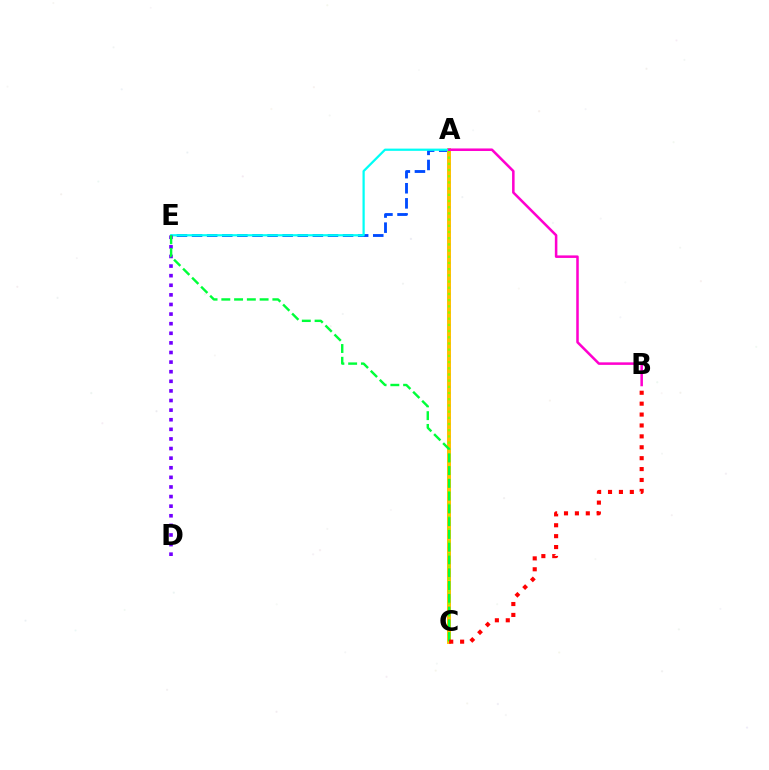{('A', 'E'): [{'color': '#004bff', 'line_style': 'dashed', 'thickness': 2.05}, {'color': '#00fff6', 'line_style': 'solid', 'thickness': 1.61}], ('A', 'C'): [{'color': '#ffbd00', 'line_style': 'solid', 'thickness': 2.83}, {'color': '#84ff00', 'line_style': 'dotted', 'thickness': 1.68}], ('A', 'B'): [{'color': '#ff00cf', 'line_style': 'solid', 'thickness': 1.83}], ('D', 'E'): [{'color': '#7200ff', 'line_style': 'dotted', 'thickness': 2.61}], ('C', 'E'): [{'color': '#00ff39', 'line_style': 'dashed', 'thickness': 1.73}], ('B', 'C'): [{'color': '#ff0000', 'line_style': 'dotted', 'thickness': 2.96}]}